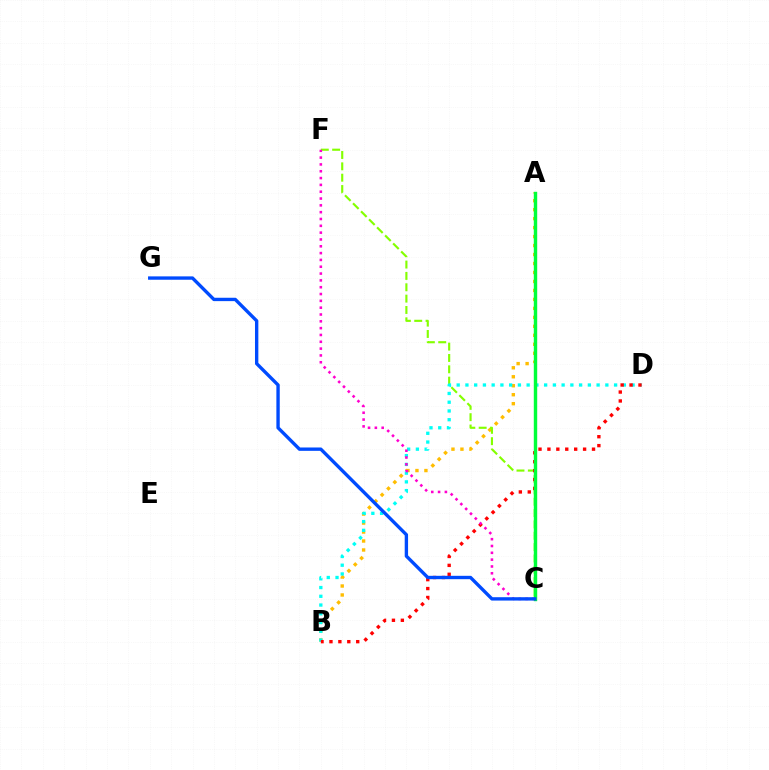{('A', 'B'): [{'color': '#ffbd00', 'line_style': 'dotted', 'thickness': 2.44}], ('C', 'F'): [{'color': '#84ff00', 'line_style': 'dashed', 'thickness': 1.54}, {'color': '#ff00cf', 'line_style': 'dotted', 'thickness': 1.85}], ('A', 'C'): [{'color': '#7200ff', 'line_style': 'solid', 'thickness': 1.87}, {'color': '#00ff39', 'line_style': 'solid', 'thickness': 2.46}], ('B', 'D'): [{'color': '#00fff6', 'line_style': 'dotted', 'thickness': 2.38}, {'color': '#ff0000', 'line_style': 'dotted', 'thickness': 2.42}], ('C', 'G'): [{'color': '#004bff', 'line_style': 'solid', 'thickness': 2.42}]}